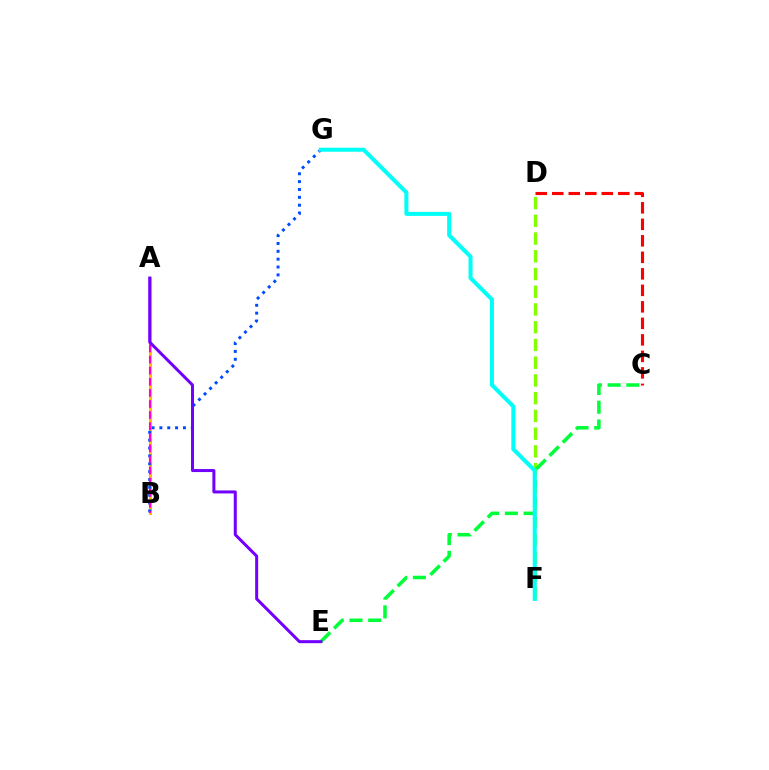{('D', 'F'): [{'color': '#84ff00', 'line_style': 'dashed', 'thickness': 2.41}], ('C', 'D'): [{'color': '#ff0000', 'line_style': 'dashed', 'thickness': 2.24}], ('C', 'E'): [{'color': '#00ff39', 'line_style': 'dashed', 'thickness': 2.54}], ('A', 'B'): [{'color': '#ffbd00', 'line_style': 'solid', 'thickness': 2.22}, {'color': '#ff00cf', 'line_style': 'dashed', 'thickness': 1.51}], ('B', 'G'): [{'color': '#004bff', 'line_style': 'dotted', 'thickness': 2.13}], ('F', 'G'): [{'color': '#00fff6', 'line_style': 'solid', 'thickness': 2.9}], ('A', 'E'): [{'color': '#7200ff', 'line_style': 'solid', 'thickness': 2.17}]}